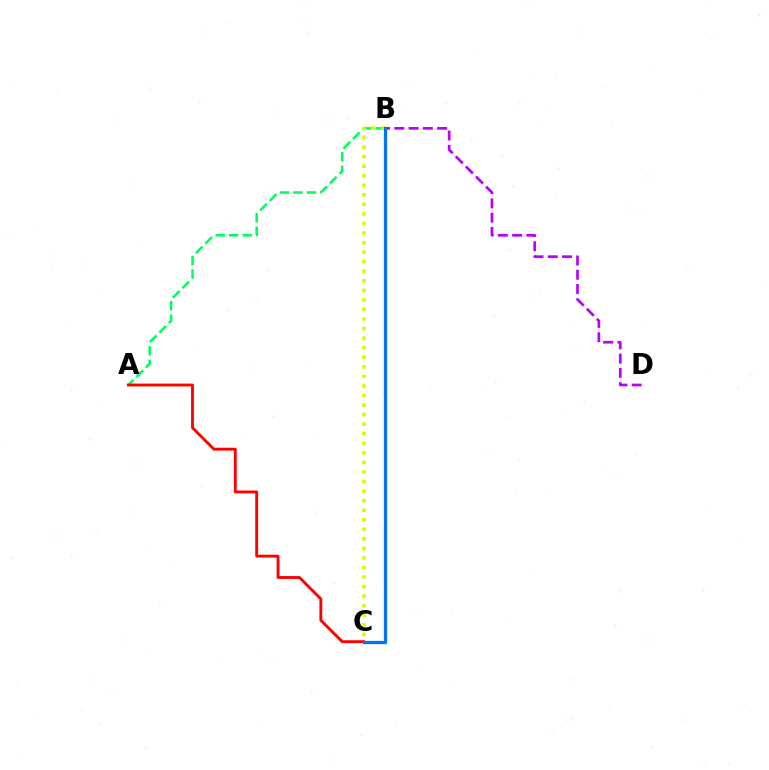{('A', 'B'): [{'color': '#00ff5c', 'line_style': 'dashed', 'thickness': 1.83}], ('B', 'D'): [{'color': '#b900ff', 'line_style': 'dashed', 'thickness': 1.94}], ('B', 'C'): [{'color': '#d1ff00', 'line_style': 'dotted', 'thickness': 2.6}, {'color': '#0074ff', 'line_style': 'solid', 'thickness': 2.35}], ('A', 'C'): [{'color': '#ff0000', 'line_style': 'solid', 'thickness': 2.06}]}